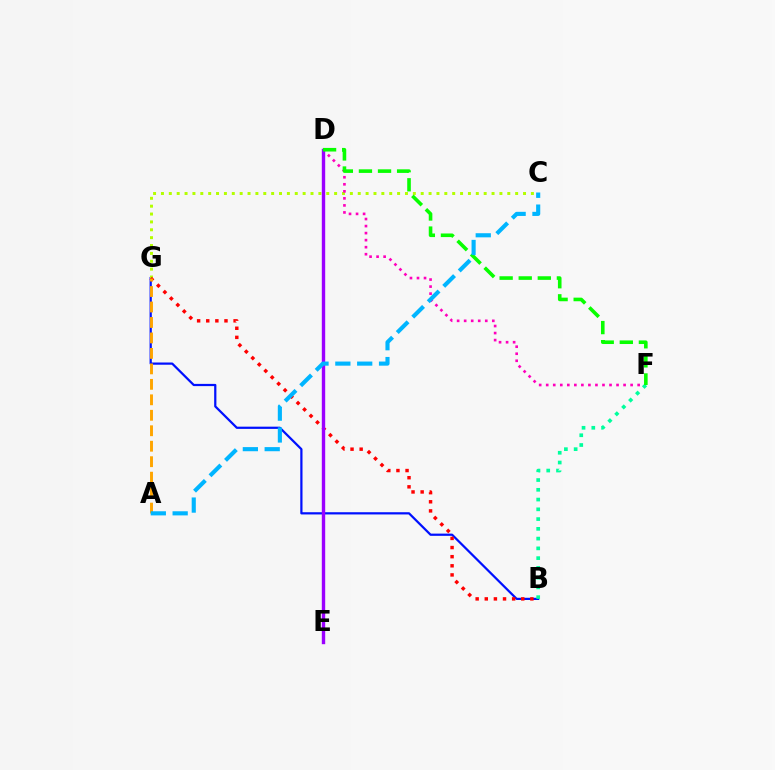{('B', 'G'): [{'color': '#0010ff', 'line_style': 'solid', 'thickness': 1.6}, {'color': '#ff0000', 'line_style': 'dotted', 'thickness': 2.48}], ('C', 'G'): [{'color': '#b3ff00', 'line_style': 'dotted', 'thickness': 2.14}], ('D', 'F'): [{'color': '#ff00bd', 'line_style': 'dotted', 'thickness': 1.91}, {'color': '#08ff00', 'line_style': 'dashed', 'thickness': 2.59}], ('A', 'G'): [{'color': '#ffa500', 'line_style': 'dashed', 'thickness': 2.1}], ('D', 'E'): [{'color': '#9b00ff', 'line_style': 'solid', 'thickness': 2.43}], ('B', 'F'): [{'color': '#00ff9d', 'line_style': 'dotted', 'thickness': 2.65}], ('A', 'C'): [{'color': '#00b5ff', 'line_style': 'dashed', 'thickness': 2.97}]}